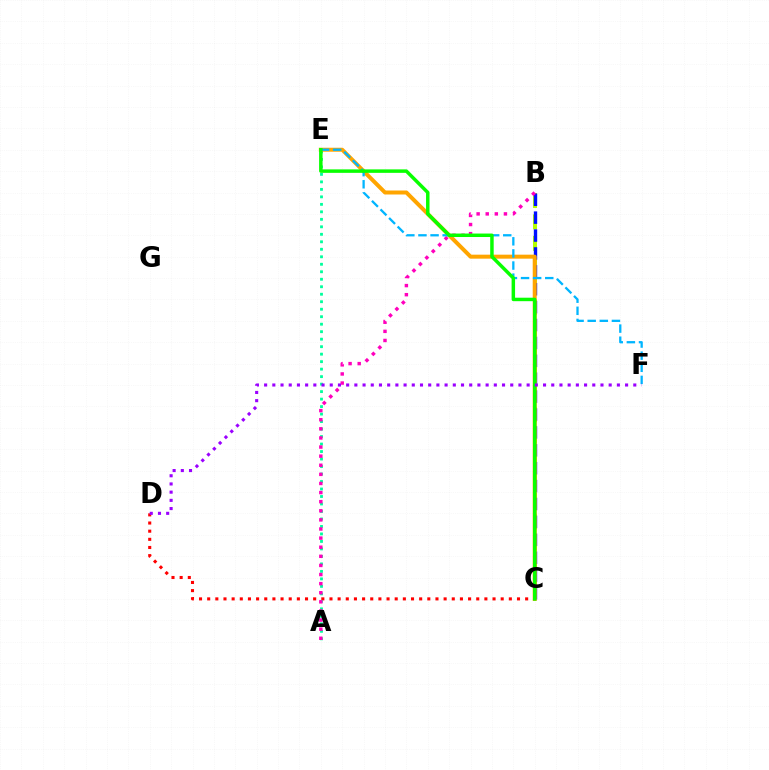{('C', 'D'): [{'color': '#ff0000', 'line_style': 'dotted', 'thickness': 2.22}], ('B', 'C'): [{'color': '#b3ff00', 'line_style': 'dashed', 'thickness': 2.91}, {'color': '#0010ff', 'line_style': 'dashed', 'thickness': 2.43}], ('A', 'E'): [{'color': '#00ff9d', 'line_style': 'dotted', 'thickness': 2.04}], ('C', 'E'): [{'color': '#ffa500', 'line_style': 'solid', 'thickness': 2.88}, {'color': '#08ff00', 'line_style': 'solid', 'thickness': 2.5}], ('A', 'B'): [{'color': '#ff00bd', 'line_style': 'dotted', 'thickness': 2.47}], ('E', 'F'): [{'color': '#00b5ff', 'line_style': 'dashed', 'thickness': 1.65}], ('D', 'F'): [{'color': '#9b00ff', 'line_style': 'dotted', 'thickness': 2.23}]}